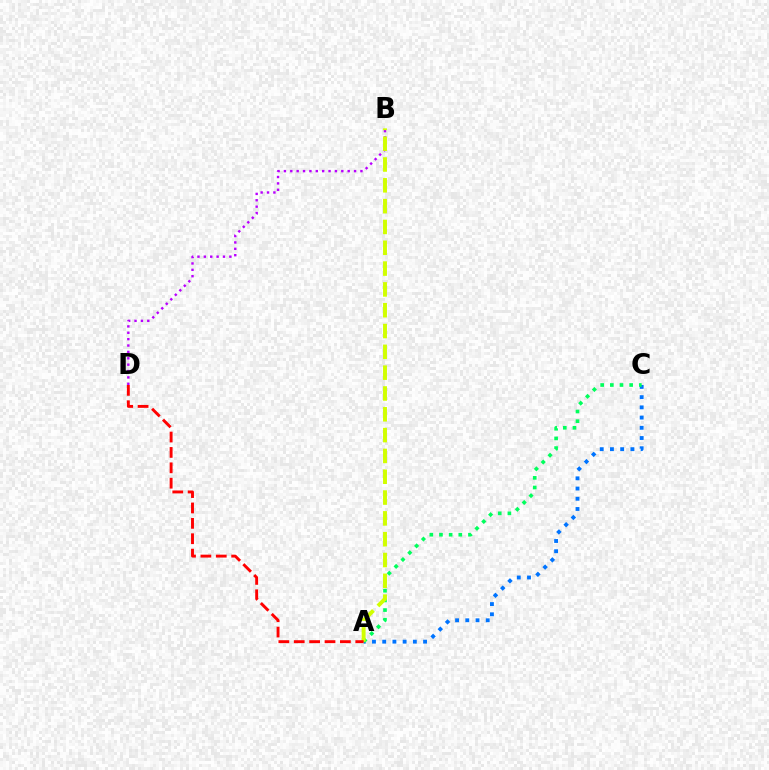{('A', 'C'): [{'color': '#0074ff', 'line_style': 'dotted', 'thickness': 2.78}, {'color': '#00ff5c', 'line_style': 'dotted', 'thickness': 2.62}], ('B', 'D'): [{'color': '#b900ff', 'line_style': 'dotted', 'thickness': 1.73}], ('A', 'B'): [{'color': '#d1ff00', 'line_style': 'dashed', 'thickness': 2.83}], ('A', 'D'): [{'color': '#ff0000', 'line_style': 'dashed', 'thickness': 2.09}]}